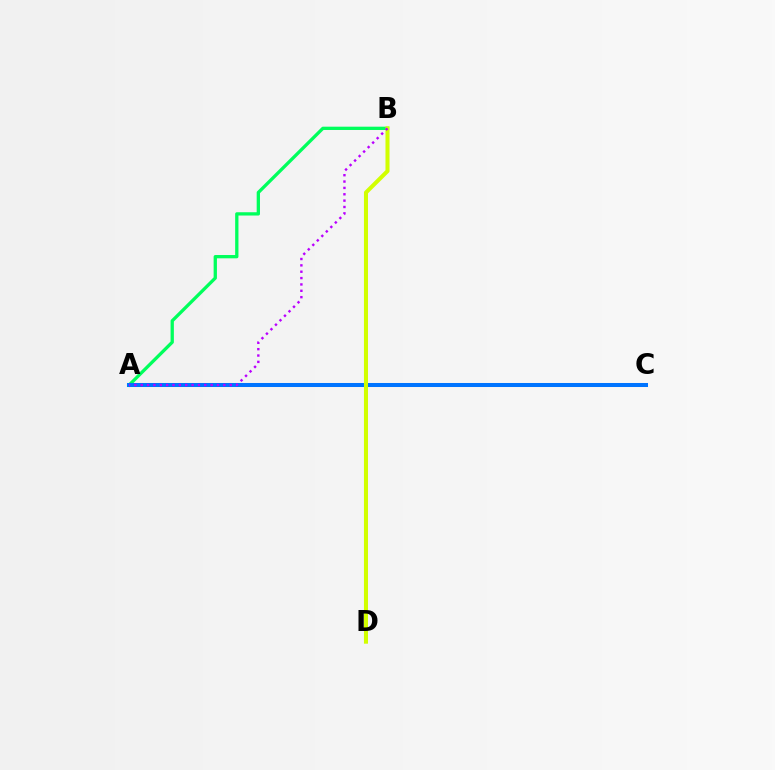{('A', 'C'): [{'color': '#ff0000', 'line_style': 'solid', 'thickness': 2.71}, {'color': '#0074ff', 'line_style': 'solid', 'thickness': 2.9}], ('A', 'B'): [{'color': '#00ff5c', 'line_style': 'solid', 'thickness': 2.37}, {'color': '#b900ff', 'line_style': 'dotted', 'thickness': 1.73}], ('B', 'D'): [{'color': '#d1ff00', 'line_style': 'solid', 'thickness': 2.9}]}